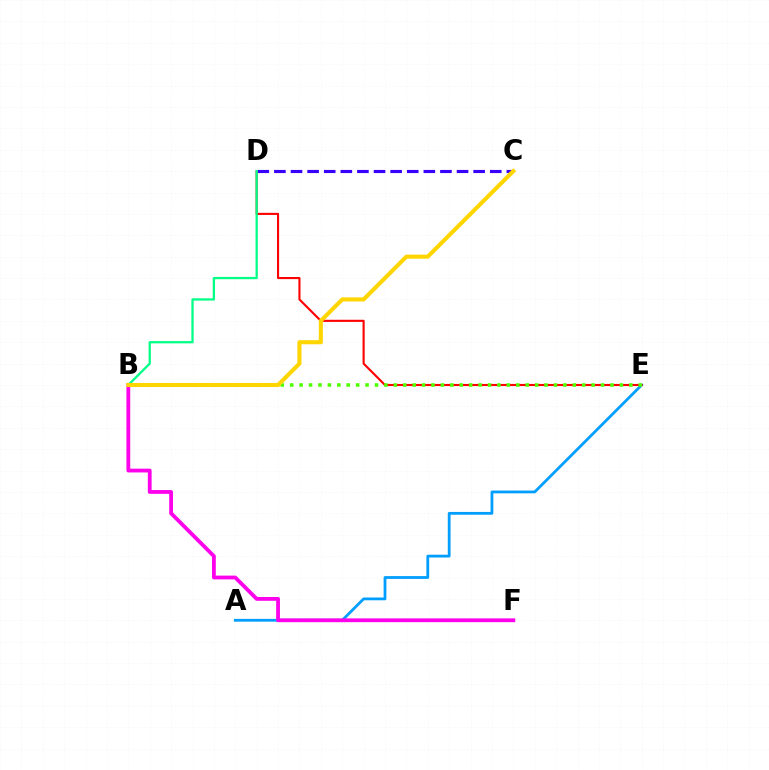{('A', 'E'): [{'color': '#009eff', 'line_style': 'solid', 'thickness': 2.0}], ('D', 'E'): [{'color': '#ff0000', 'line_style': 'solid', 'thickness': 1.52}], ('B', 'F'): [{'color': '#ff00ed', 'line_style': 'solid', 'thickness': 2.74}], ('B', 'E'): [{'color': '#4fff00', 'line_style': 'dotted', 'thickness': 2.56}], ('C', 'D'): [{'color': '#3700ff', 'line_style': 'dashed', 'thickness': 2.26}], ('B', 'D'): [{'color': '#00ff86', 'line_style': 'solid', 'thickness': 1.64}], ('B', 'C'): [{'color': '#ffd500', 'line_style': 'solid', 'thickness': 2.94}]}